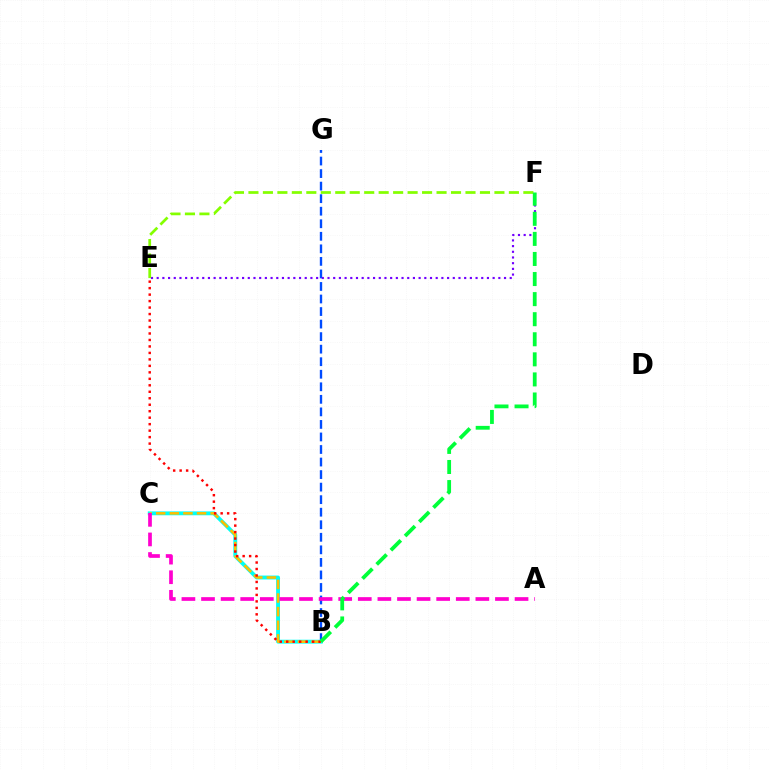{('B', 'G'): [{'color': '#004bff', 'line_style': 'dashed', 'thickness': 1.7}], ('E', 'F'): [{'color': '#7200ff', 'line_style': 'dotted', 'thickness': 1.55}, {'color': '#84ff00', 'line_style': 'dashed', 'thickness': 1.97}], ('B', 'C'): [{'color': '#00fff6', 'line_style': 'solid', 'thickness': 2.79}, {'color': '#ffbd00', 'line_style': 'dashed', 'thickness': 1.85}], ('A', 'C'): [{'color': '#ff00cf', 'line_style': 'dashed', 'thickness': 2.66}], ('B', 'E'): [{'color': '#ff0000', 'line_style': 'dotted', 'thickness': 1.76}], ('B', 'F'): [{'color': '#00ff39', 'line_style': 'dashed', 'thickness': 2.73}]}